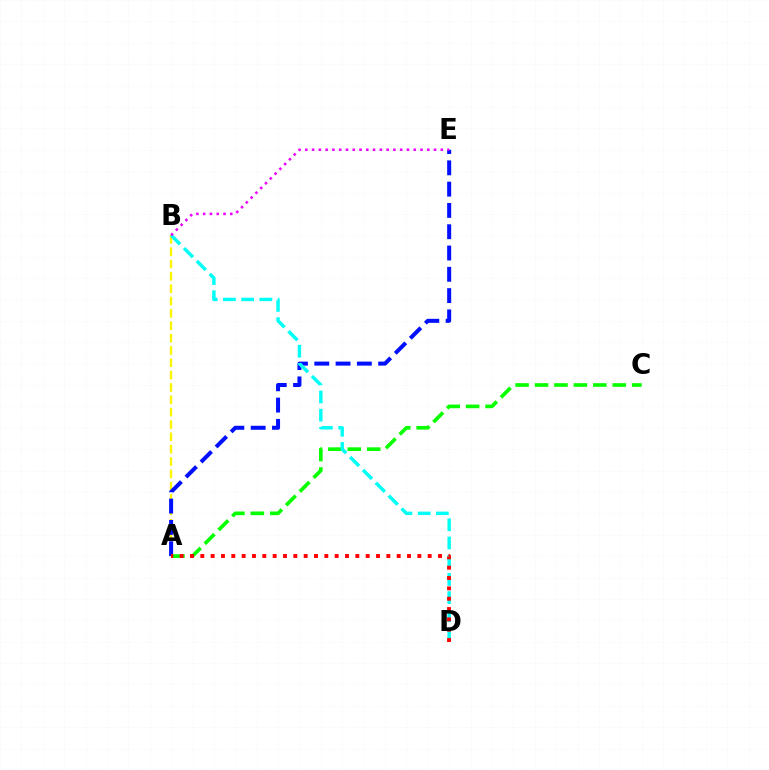{('A', 'B'): [{'color': '#fcf500', 'line_style': 'dashed', 'thickness': 1.68}], ('A', 'E'): [{'color': '#0010ff', 'line_style': 'dashed', 'thickness': 2.89}], ('A', 'C'): [{'color': '#08ff00', 'line_style': 'dashed', 'thickness': 2.64}], ('B', 'D'): [{'color': '#00fff6', 'line_style': 'dashed', 'thickness': 2.47}], ('A', 'D'): [{'color': '#ff0000', 'line_style': 'dotted', 'thickness': 2.81}], ('B', 'E'): [{'color': '#ee00ff', 'line_style': 'dotted', 'thickness': 1.84}]}